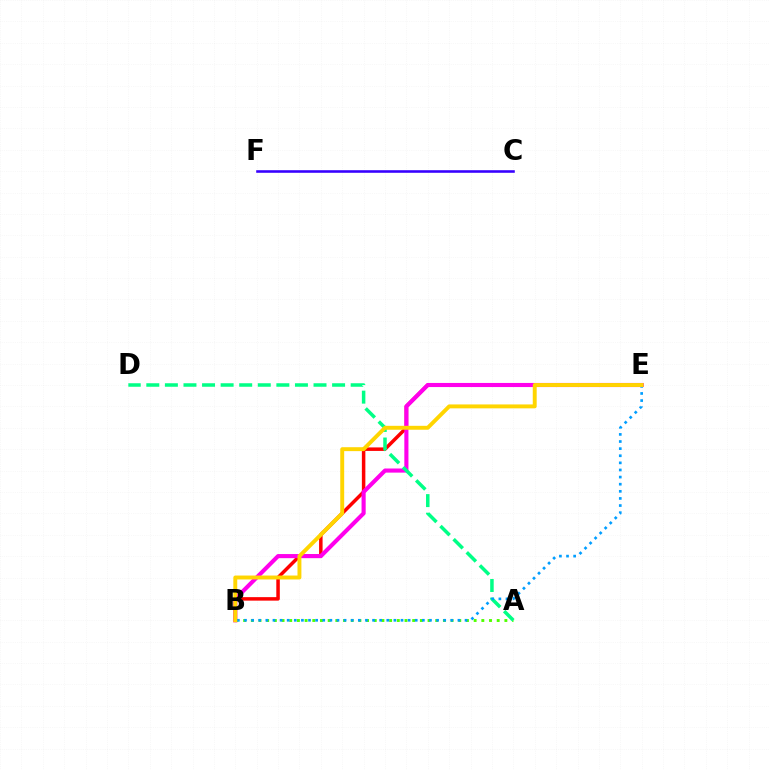{('C', 'F'): [{'color': '#3700ff', 'line_style': 'solid', 'thickness': 1.86}], ('B', 'E'): [{'color': '#ff0000', 'line_style': 'solid', 'thickness': 2.52}, {'color': '#ff00ed', 'line_style': 'solid', 'thickness': 2.96}, {'color': '#009eff', 'line_style': 'dotted', 'thickness': 1.93}, {'color': '#ffd500', 'line_style': 'solid', 'thickness': 2.82}], ('A', 'B'): [{'color': '#4fff00', 'line_style': 'dotted', 'thickness': 2.09}], ('A', 'D'): [{'color': '#00ff86', 'line_style': 'dashed', 'thickness': 2.52}]}